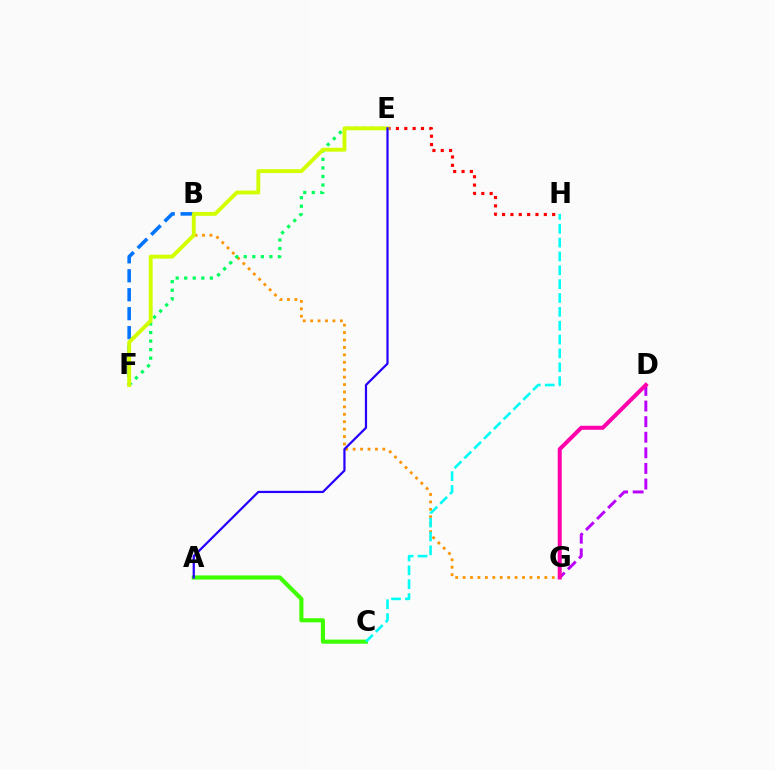{('A', 'C'): [{'color': '#3dff00', 'line_style': 'solid', 'thickness': 2.96}], ('D', 'G'): [{'color': '#b900ff', 'line_style': 'dashed', 'thickness': 2.12}, {'color': '#ff00ac', 'line_style': 'solid', 'thickness': 2.88}], ('B', 'G'): [{'color': '#ff9400', 'line_style': 'dotted', 'thickness': 2.02}], ('B', 'F'): [{'color': '#0074ff', 'line_style': 'dashed', 'thickness': 2.57}], ('E', 'H'): [{'color': '#ff0000', 'line_style': 'dotted', 'thickness': 2.27}], ('E', 'F'): [{'color': '#00ff5c', 'line_style': 'dotted', 'thickness': 2.32}, {'color': '#d1ff00', 'line_style': 'solid', 'thickness': 2.79}], ('C', 'H'): [{'color': '#00fff6', 'line_style': 'dashed', 'thickness': 1.88}], ('A', 'E'): [{'color': '#2500ff', 'line_style': 'solid', 'thickness': 1.6}]}